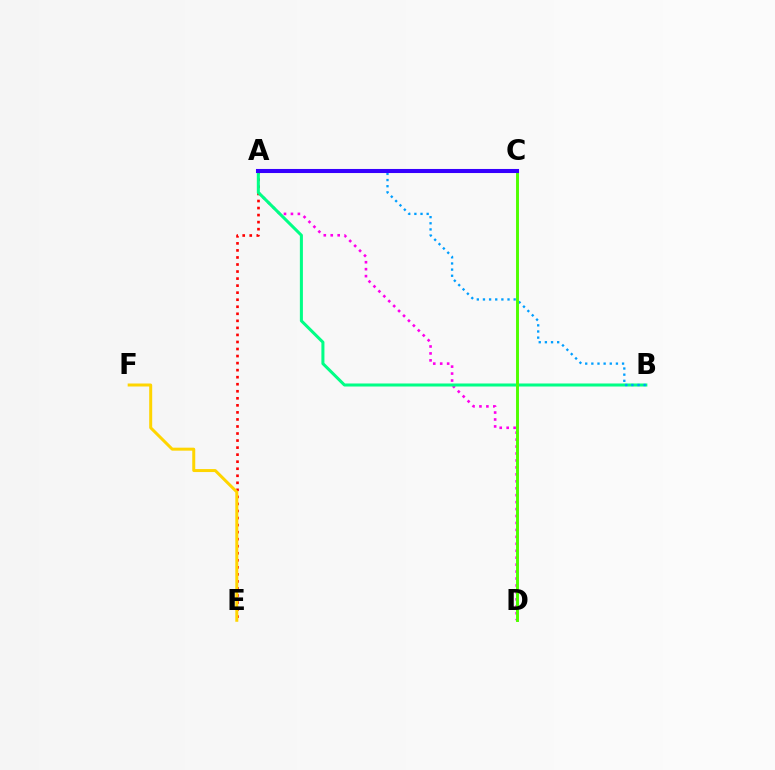{('A', 'D'): [{'color': '#ff00ed', 'line_style': 'dotted', 'thickness': 1.89}], ('A', 'E'): [{'color': '#ff0000', 'line_style': 'dotted', 'thickness': 1.91}], ('A', 'B'): [{'color': '#00ff86', 'line_style': 'solid', 'thickness': 2.18}, {'color': '#009eff', 'line_style': 'dotted', 'thickness': 1.67}], ('C', 'D'): [{'color': '#4fff00', 'line_style': 'solid', 'thickness': 2.11}], ('E', 'F'): [{'color': '#ffd500', 'line_style': 'solid', 'thickness': 2.15}], ('A', 'C'): [{'color': '#3700ff', 'line_style': 'solid', 'thickness': 2.93}]}